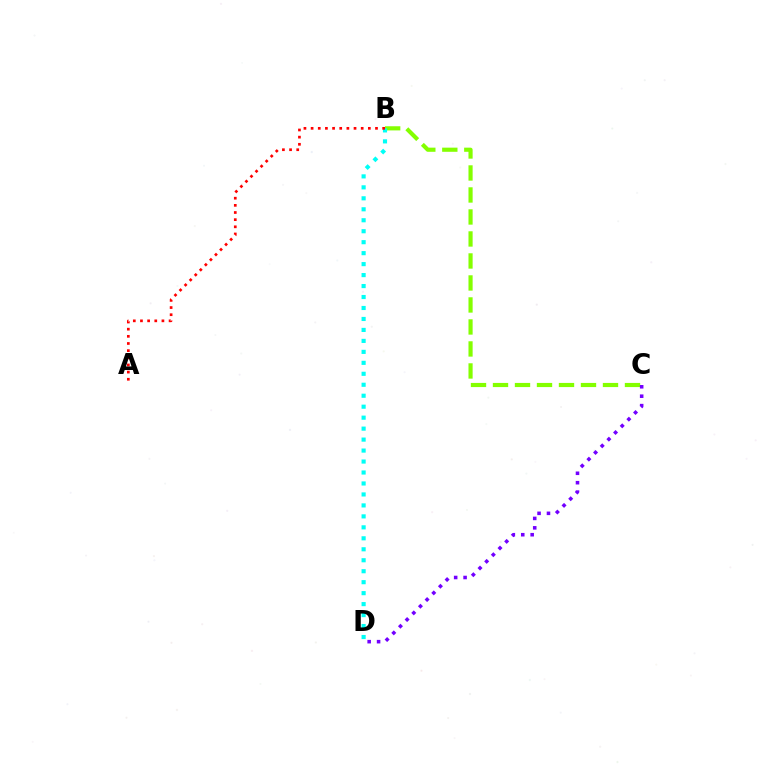{('B', 'C'): [{'color': '#84ff00', 'line_style': 'dashed', 'thickness': 2.99}], ('C', 'D'): [{'color': '#7200ff', 'line_style': 'dotted', 'thickness': 2.56}], ('B', 'D'): [{'color': '#00fff6', 'line_style': 'dotted', 'thickness': 2.98}], ('A', 'B'): [{'color': '#ff0000', 'line_style': 'dotted', 'thickness': 1.94}]}